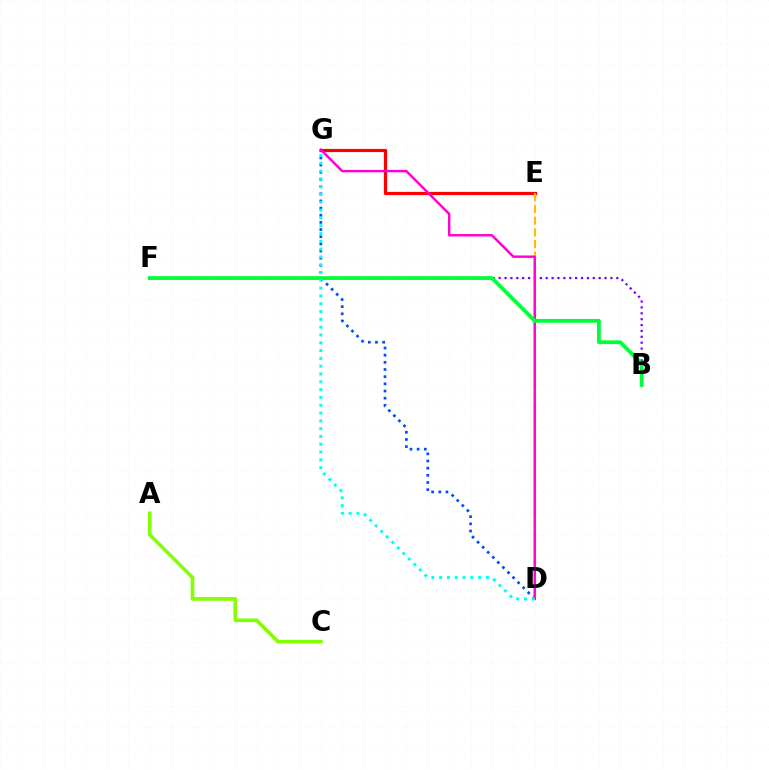{('B', 'F'): [{'color': '#7200ff', 'line_style': 'dotted', 'thickness': 1.6}, {'color': '#00ff39', 'line_style': 'solid', 'thickness': 2.72}], ('E', 'G'): [{'color': '#ff0000', 'line_style': 'solid', 'thickness': 2.31}], ('D', 'E'): [{'color': '#ffbd00', 'line_style': 'dashed', 'thickness': 1.59}], ('A', 'C'): [{'color': '#84ff00', 'line_style': 'solid', 'thickness': 2.63}], ('D', 'G'): [{'color': '#004bff', 'line_style': 'dotted', 'thickness': 1.95}, {'color': '#ff00cf', 'line_style': 'solid', 'thickness': 1.76}, {'color': '#00fff6', 'line_style': 'dotted', 'thickness': 2.12}]}